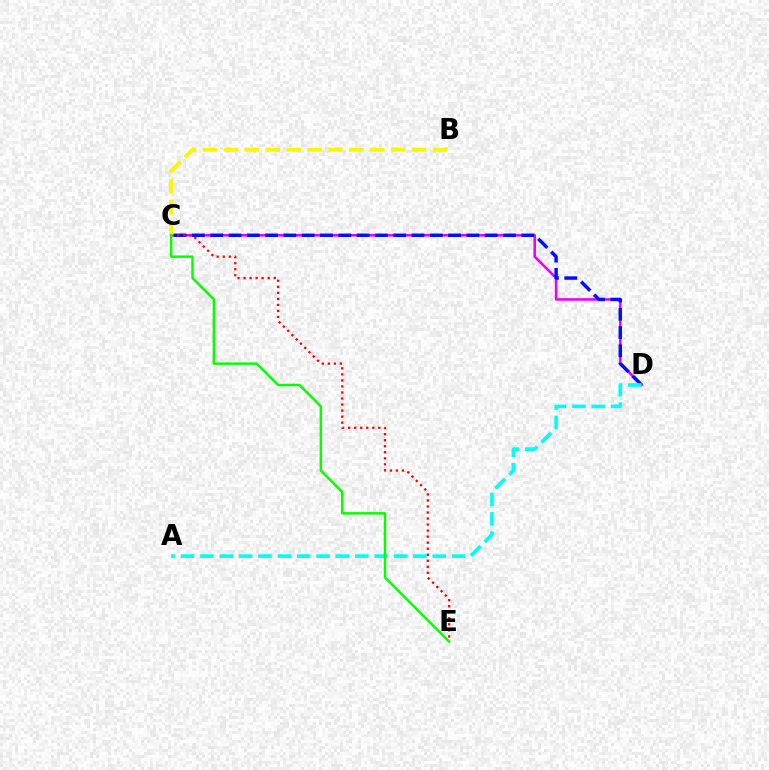{('C', 'D'): [{'color': '#ee00ff', 'line_style': 'solid', 'thickness': 1.87}, {'color': '#0010ff', 'line_style': 'dashed', 'thickness': 2.49}], ('C', 'E'): [{'color': '#ff0000', 'line_style': 'dotted', 'thickness': 1.64}, {'color': '#08ff00', 'line_style': 'solid', 'thickness': 1.78}], ('A', 'D'): [{'color': '#00fff6', 'line_style': 'dashed', 'thickness': 2.63}], ('B', 'C'): [{'color': '#fcf500', 'line_style': 'dashed', 'thickness': 2.84}]}